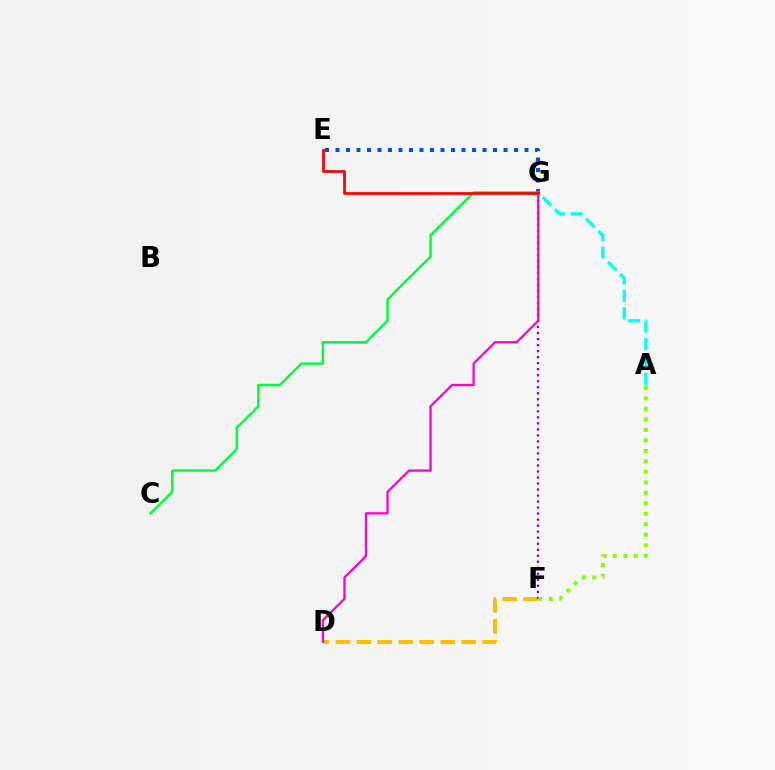{('E', 'G'): [{'color': '#004bff', 'line_style': 'dotted', 'thickness': 2.85}, {'color': '#ff0000', 'line_style': 'solid', 'thickness': 1.97}], ('D', 'F'): [{'color': '#ffbd00', 'line_style': 'dashed', 'thickness': 2.85}], ('A', 'G'): [{'color': '#00fff6', 'line_style': 'dashed', 'thickness': 2.37}], ('C', 'G'): [{'color': '#00ff39', 'line_style': 'solid', 'thickness': 1.77}], ('F', 'G'): [{'color': '#7200ff', 'line_style': 'dotted', 'thickness': 1.63}], ('D', 'G'): [{'color': '#ff00cf', 'line_style': 'solid', 'thickness': 1.65}], ('A', 'F'): [{'color': '#84ff00', 'line_style': 'dotted', 'thickness': 2.85}]}